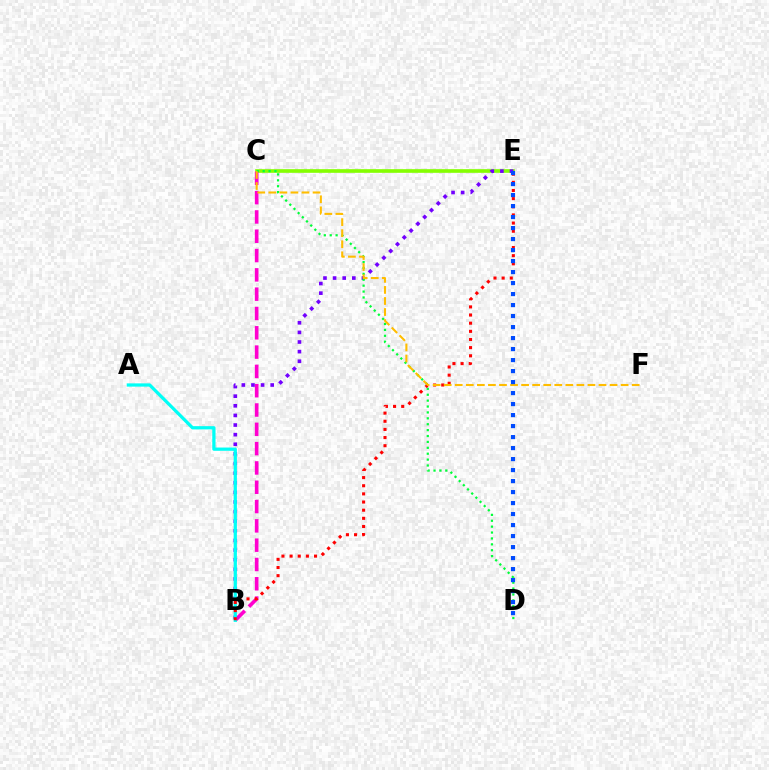{('C', 'E'): [{'color': '#84ff00', 'line_style': 'solid', 'thickness': 2.62}], ('B', 'C'): [{'color': '#ff00cf', 'line_style': 'dashed', 'thickness': 2.62}], ('B', 'E'): [{'color': '#7200ff', 'line_style': 'dotted', 'thickness': 2.61}, {'color': '#ff0000', 'line_style': 'dotted', 'thickness': 2.21}], ('A', 'B'): [{'color': '#00fff6', 'line_style': 'solid', 'thickness': 2.34}], ('C', 'D'): [{'color': '#00ff39', 'line_style': 'dotted', 'thickness': 1.6}], ('C', 'F'): [{'color': '#ffbd00', 'line_style': 'dashed', 'thickness': 1.5}], ('D', 'E'): [{'color': '#004bff', 'line_style': 'dotted', 'thickness': 2.99}]}